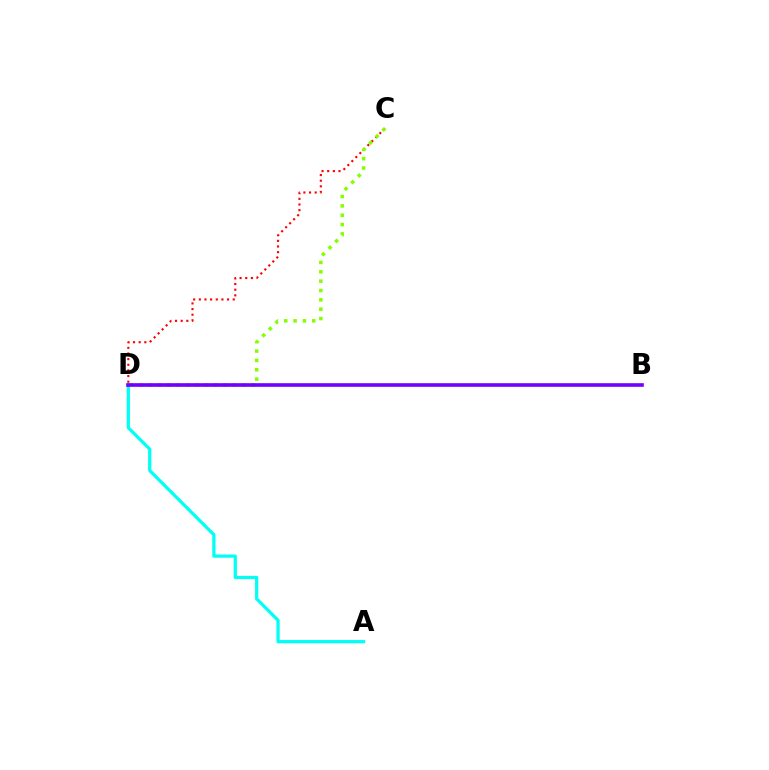{('C', 'D'): [{'color': '#ff0000', 'line_style': 'dotted', 'thickness': 1.54}, {'color': '#84ff00', 'line_style': 'dotted', 'thickness': 2.54}], ('A', 'D'): [{'color': '#00fff6', 'line_style': 'solid', 'thickness': 2.33}], ('B', 'D'): [{'color': '#7200ff', 'line_style': 'solid', 'thickness': 2.62}]}